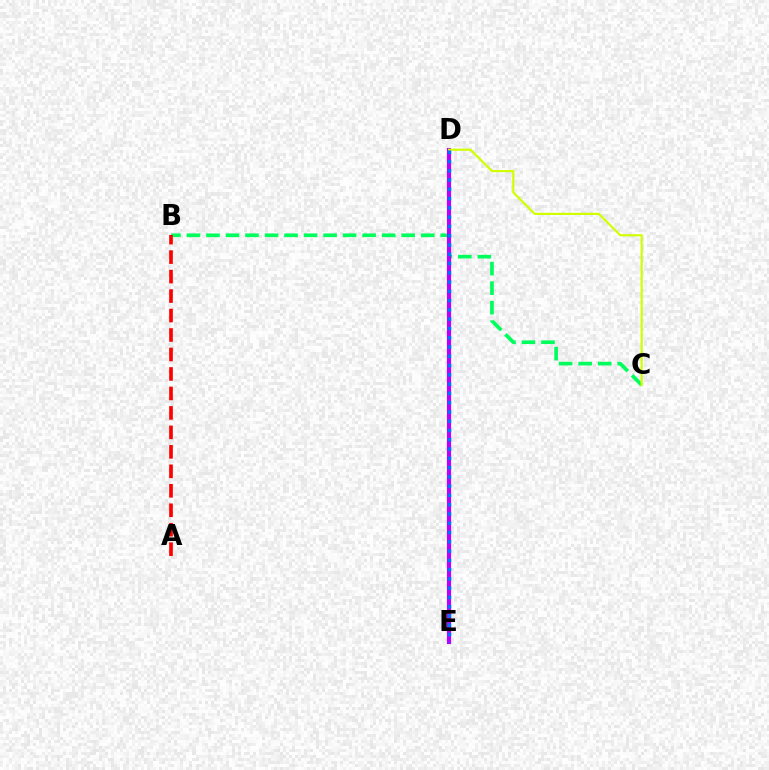{('B', 'C'): [{'color': '#00ff5c', 'line_style': 'dashed', 'thickness': 2.65}], ('D', 'E'): [{'color': '#b900ff', 'line_style': 'solid', 'thickness': 2.99}, {'color': '#0074ff', 'line_style': 'dotted', 'thickness': 2.52}], ('A', 'B'): [{'color': '#ff0000', 'line_style': 'dashed', 'thickness': 2.65}], ('C', 'D'): [{'color': '#d1ff00', 'line_style': 'solid', 'thickness': 1.57}]}